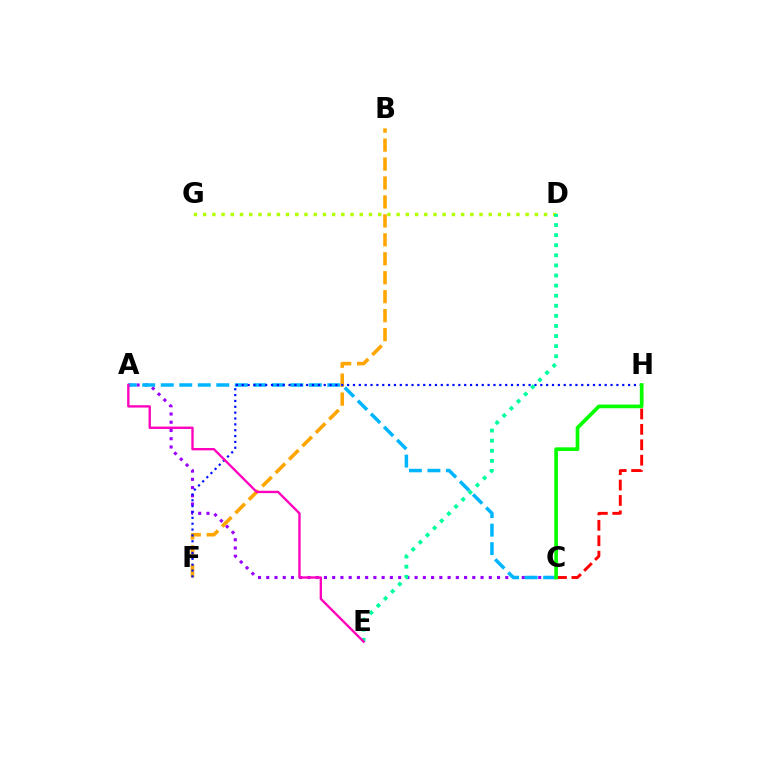{('A', 'C'): [{'color': '#9b00ff', 'line_style': 'dotted', 'thickness': 2.24}, {'color': '#00b5ff', 'line_style': 'dashed', 'thickness': 2.51}], ('C', 'H'): [{'color': '#ff0000', 'line_style': 'dashed', 'thickness': 2.09}, {'color': '#08ff00', 'line_style': 'solid', 'thickness': 2.65}], ('B', 'F'): [{'color': '#ffa500', 'line_style': 'dashed', 'thickness': 2.57}], ('D', 'G'): [{'color': '#b3ff00', 'line_style': 'dotted', 'thickness': 2.5}], ('F', 'H'): [{'color': '#0010ff', 'line_style': 'dotted', 'thickness': 1.59}], ('D', 'E'): [{'color': '#00ff9d', 'line_style': 'dotted', 'thickness': 2.74}], ('A', 'E'): [{'color': '#ff00bd', 'line_style': 'solid', 'thickness': 1.7}]}